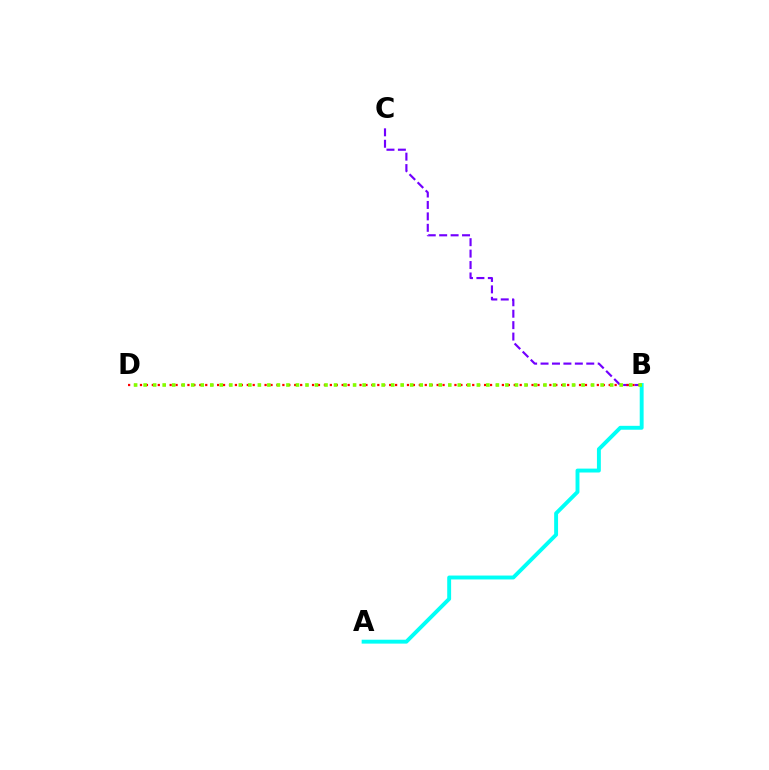{('A', 'B'): [{'color': '#00fff6', 'line_style': 'solid', 'thickness': 2.81}], ('B', 'C'): [{'color': '#7200ff', 'line_style': 'dashed', 'thickness': 1.55}], ('B', 'D'): [{'color': '#ff0000', 'line_style': 'dotted', 'thickness': 1.61}, {'color': '#84ff00', 'line_style': 'dotted', 'thickness': 2.59}]}